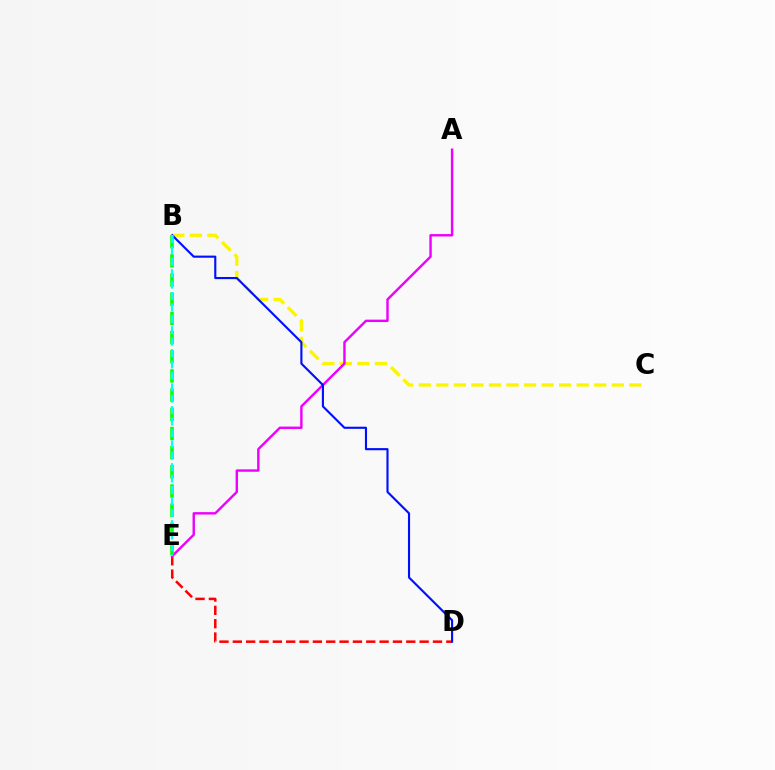{('B', 'C'): [{'color': '#fcf500', 'line_style': 'dashed', 'thickness': 2.38}], ('D', 'E'): [{'color': '#ff0000', 'line_style': 'dashed', 'thickness': 1.81}], ('A', 'E'): [{'color': '#ee00ff', 'line_style': 'solid', 'thickness': 1.74}], ('B', 'D'): [{'color': '#0010ff', 'line_style': 'solid', 'thickness': 1.53}], ('B', 'E'): [{'color': '#08ff00', 'line_style': 'dashed', 'thickness': 2.61}, {'color': '#00fff6', 'line_style': 'dashed', 'thickness': 1.55}]}